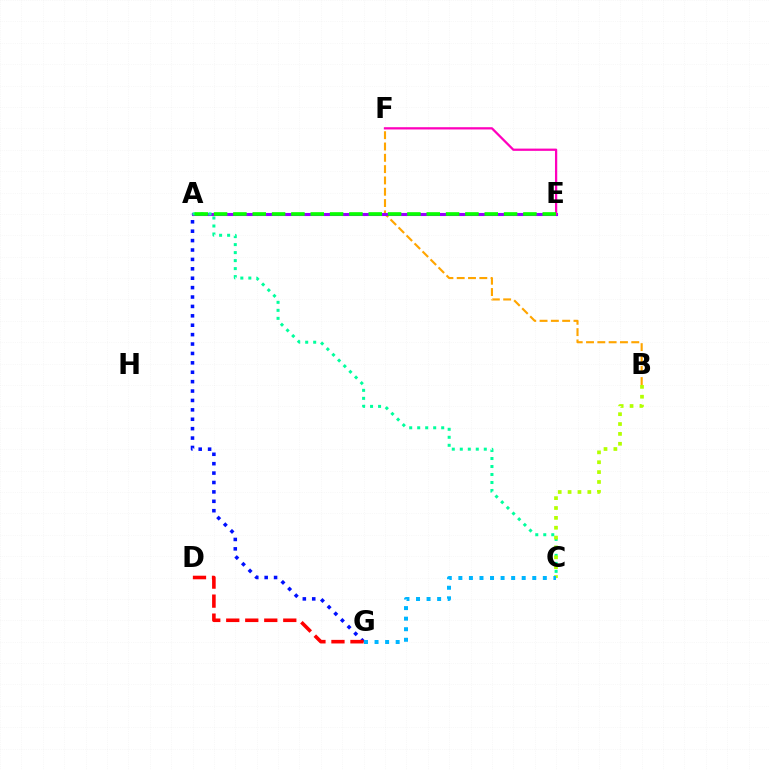{('A', 'G'): [{'color': '#0010ff', 'line_style': 'dotted', 'thickness': 2.55}], ('B', 'F'): [{'color': '#ffa500', 'line_style': 'dashed', 'thickness': 1.54}], ('D', 'G'): [{'color': '#ff0000', 'line_style': 'dashed', 'thickness': 2.58}], ('A', 'E'): [{'color': '#9b00ff', 'line_style': 'solid', 'thickness': 2.21}, {'color': '#08ff00', 'line_style': 'dashed', 'thickness': 2.63}], ('E', 'F'): [{'color': '#ff00bd', 'line_style': 'solid', 'thickness': 1.63}], ('A', 'C'): [{'color': '#00ff9d', 'line_style': 'dotted', 'thickness': 2.17}], ('B', 'C'): [{'color': '#b3ff00', 'line_style': 'dotted', 'thickness': 2.68}], ('C', 'G'): [{'color': '#00b5ff', 'line_style': 'dotted', 'thickness': 2.87}]}